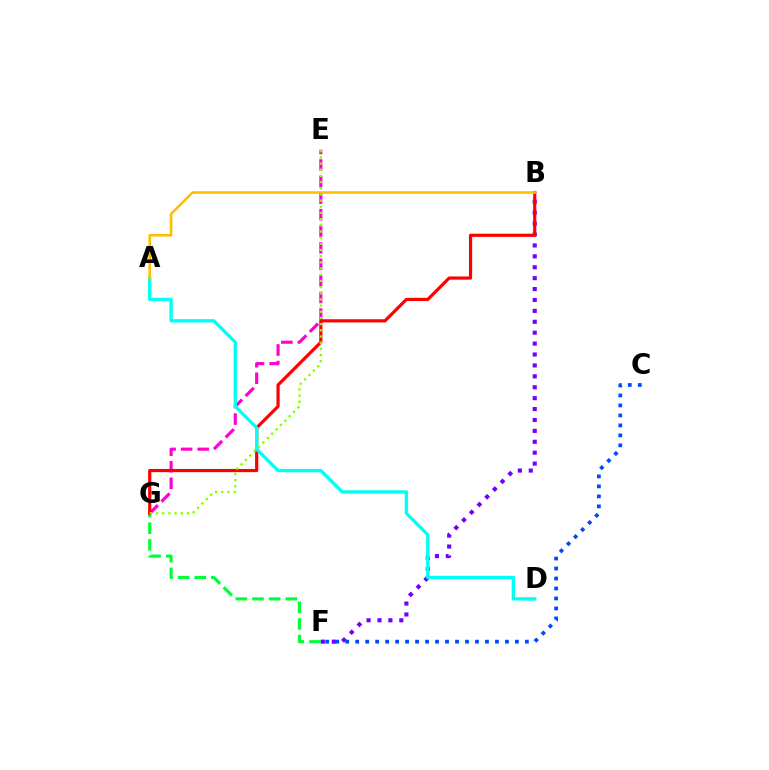{('F', 'G'): [{'color': '#00ff39', 'line_style': 'dashed', 'thickness': 2.26}], ('E', 'G'): [{'color': '#ff00cf', 'line_style': 'dashed', 'thickness': 2.25}, {'color': '#84ff00', 'line_style': 'dotted', 'thickness': 1.68}], ('B', 'F'): [{'color': '#7200ff', 'line_style': 'dotted', 'thickness': 2.96}], ('B', 'G'): [{'color': '#ff0000', 'line_style': 'solid', 'thickness': 2.3}], ('A', 'D'): [{'color': '#00fff6', 'line_style': 'solid', 'thickness': 2.41}], ('C', 'F'): [{'color': '#004bff', 'line_style': 'dotted', 'thickness': 2.71}], ('A', 'B'): [{'color': '#ffbd00', 'line_style': 'solid', 'thickness': 1.84}]}